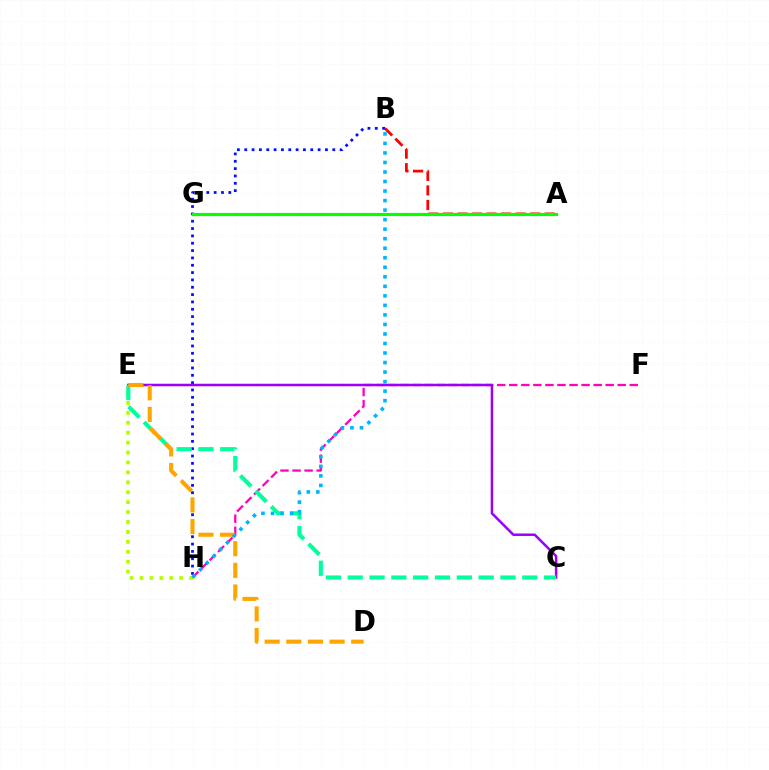{('B', 'H'): [{'color': '#0010ff', 'line_style': 'dotted', 'thickness': 1.99}, {'color': '#00b5ff', 'line_style': 'dotted', 'thickness': 2.59}], ('A', 'B'): [{'color': '#ff0000', 'line_style': 'dashed', 'thickness': 1.98}], ('E', 'H'): [{'color': '#b3ff00', 'line_style': 'dotted', 'thickness': 2.7}], ('F', 'H'): [{'color': '#ff00bd', 'line_style': 'dashed', 'thickness': 1.64}], ('C', 'E'): [{'color': '#9b00ff', 'line_style': 'solid', 'thickness': 1.81}, {'color': '#00ff9d', 'line_style': 'dashed', 'thickness': 2.96}], ('A', 'G'): [{'color': '#08ff00', 'line_style': 'solid', 'thickness': 2.29}], ('D', 'E'): [{'color': '#ffa500', 'line_style': 'dashed', 'thickness': 2.94}]}